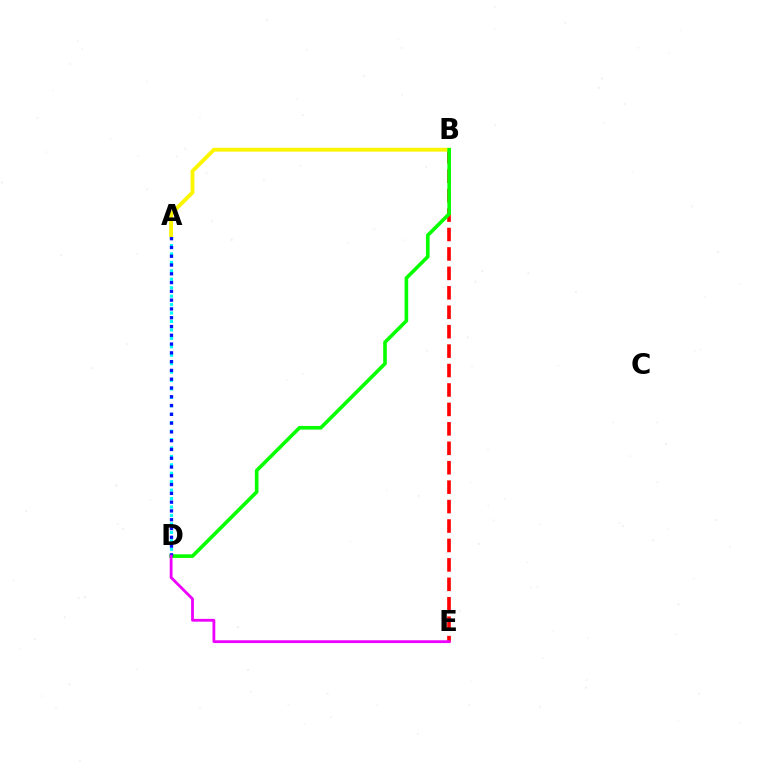{('A', 'D'): [{'color': '#00fff6', 'line_style': 'dotted', 'thickness': 2.29}, {'color': '#0010ff', 'line_style': 'dotted', 'thickness': 2.39}], ('B', 'E'): [{'color': '#ff0000', 'line_style': 'dashed', 'thickness': 2.64}], ('A', 'B'): [{'color': '#fcf500', 'line_style': 'solid', 'thickness': 2.76}], ('B', 'D'): [{'color': '#08ff00', 'line_style': 'solid', 'thickness': 2.61}], ('D', 'E'): [{'color': '#ee00ff', 'line_style': 'solid', 'thickness': 2.01}]}